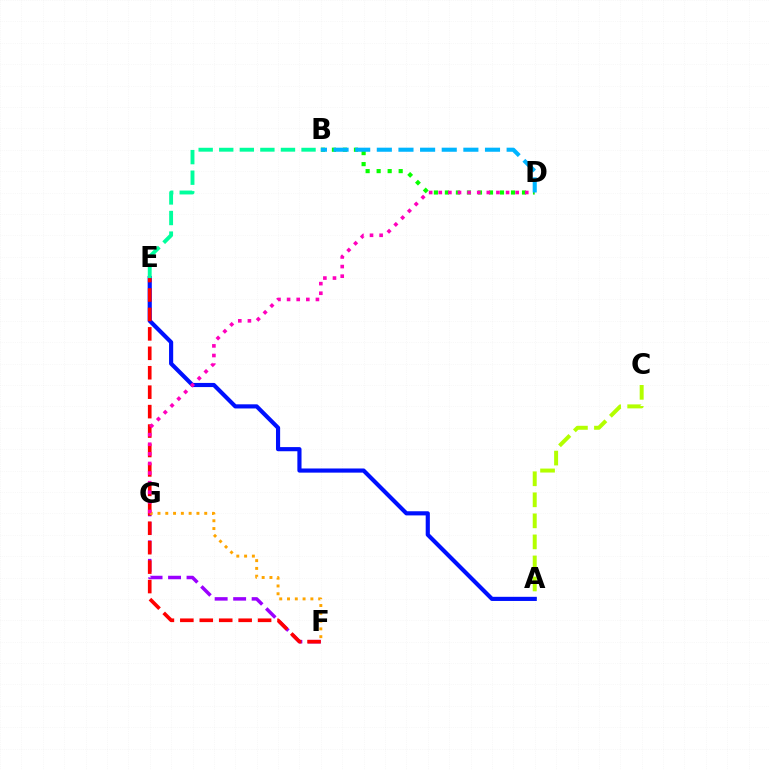{('A', 'C'): [{'color': '#b3ff00', 'line_style': 'dashed', 'thickness': 2.86}], ('F', 'G'): [{'color': '#9b00ff', 'line_style': 'dashed', 'thickness': 2.51}, {'color': '#ffa500', 'line_style': 'dotted', 'thickness': 2.12}], ('A', 'E'): [{'color': '#0010ff', 'line_style': 'solid', 'thickness': 2.99}], ('E', 'F'): [{'color': '#ff0000', 'line_style': 'dashed', 'thickness': 2.64}], ('B', 'D'): [{'color': '#08ff00', 'line_style': 'dotted', 'thickness': 2.99}, {'color': '#00b5ff', 'line_style': 'dashed', 'thickness': 2.94}], ('D', 'G'): [{'color': '#ff00bd', 'line_style': 'dotted', 'thickness': 2.61}], ('B', 'E'): [{'color': '#00ff9d', 'line_style': 'dashed', 'thickness': 2.79}]}